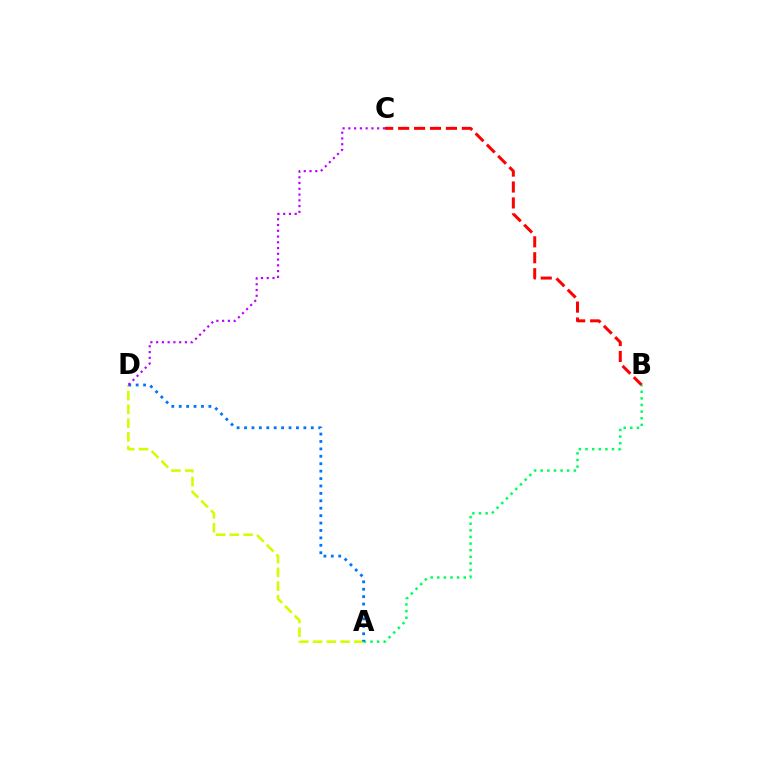{('B', 'C'): [{'color': '#ff0000', 'line_style': 'dashed', 'thickness': 2.16}], ('A', 'B'): [{'color': '#00ff5c', 'line_style': 'dotted', 'thickness': 1.8}], ('A', 'D'): [{'color': '#d1ff00', 'line_style': 'dashed', 'thickness': 1.87}, {'color': '#0074ff', 'line_style': 'dotted', 'thickness': 2.02}], ('C', 'D'): [{'color': '#b900ff', 'line_style': 'dotted', 'thickness': 1.56}]}